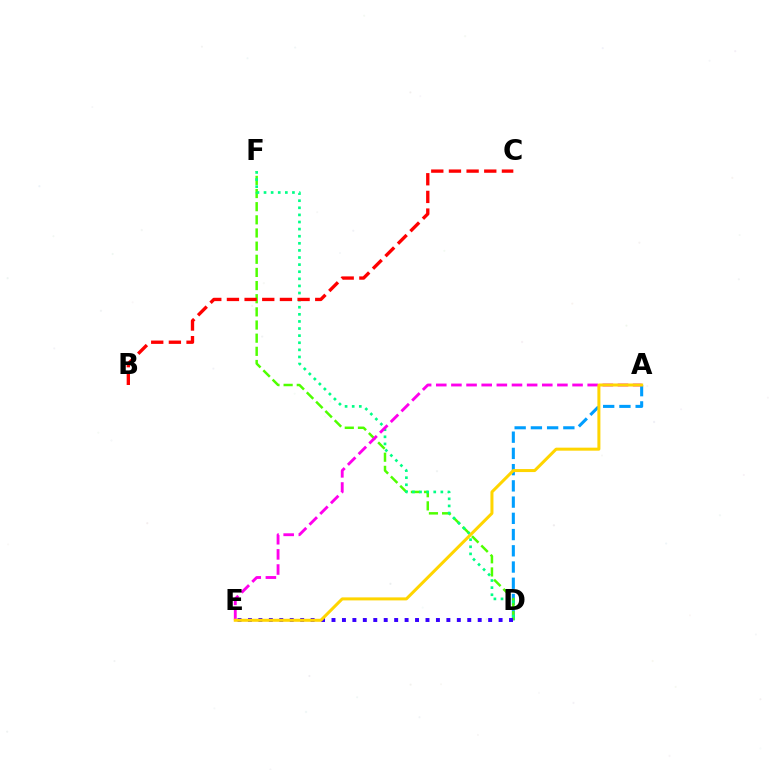{('A', 'D'): [{'color': '#009eff', 'line_style': 'dashed', 'thickness': 2.21}], ('D', 'F'): [{'color': '#4fff00', 'line_style': 'dashed', 'thickness': 1.79}, {'color': '#00ff86', 'line_style': 'dotted', 'thickness': 1.93}], ('A', 'E'): [{'color': '#ff00ed', 'line_style': 'dashed', 'thickness': 2.06}, {'color': '#ffd500', 'line_style': 'solid', 'thickness': 2.17}], ('D', 'E'): [{'color': '#3700ff', 'line_style': 'dotted', 'thickness': 2.84}], ('B', 'C'): [{'color': '#ff0000', 'line_style': 'dashed', 'thickness': 2.4}]}